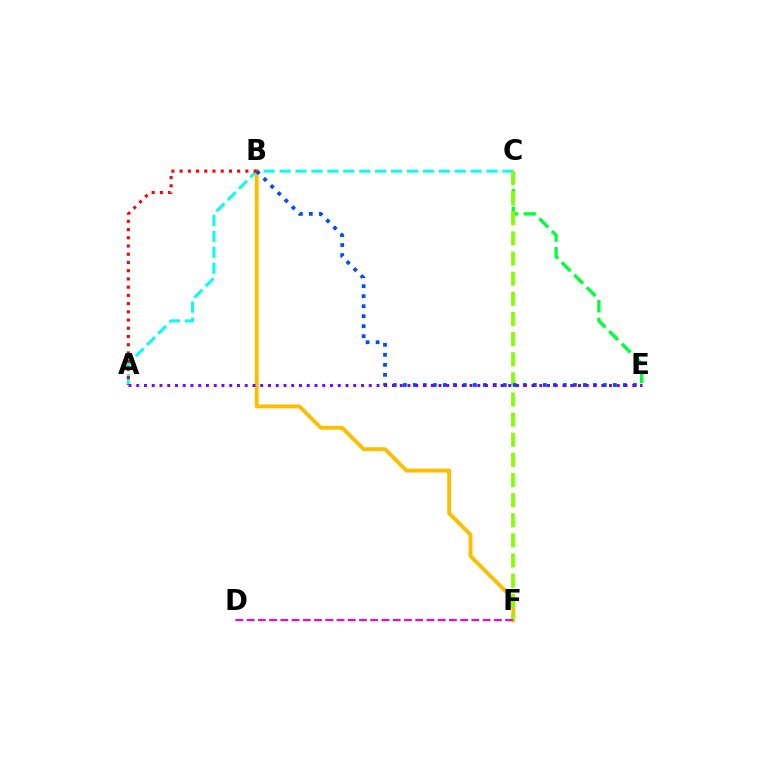{('C', 'E'): [{'color': '#00ff39', 'line_style': 'dashed', 'thickness': 2.4}], ('A', 'C'): [{'color': '#00fff6', 'line_style': 'dashed', 'thickness': 2.16}], ('B', 'F'): [{'color': '#ffbd00', 'line_style': 'solid', 'thickness': 2.79}], ('C', 'F'): [{'color': '#84ff00', 'line_style': 'dashed', 'thickness': 2.73}], ('A', 'B'): [{'color': '#ff0000', 'line_style': 'dotted', 'thickness': 2.23}], ('B', 'E'): [{'color': '#004bff', 'line_style': 'dotted', 'thickness': 2.72}], ('D', 'F'): [{'color': '#ff00cf', 'line_style': 'dashed', 'thickness': 1.53}], ('A', 'E'): [{'color': '#7200ff', 'line_style': 'dotted', 'thickness': 2.11}]}